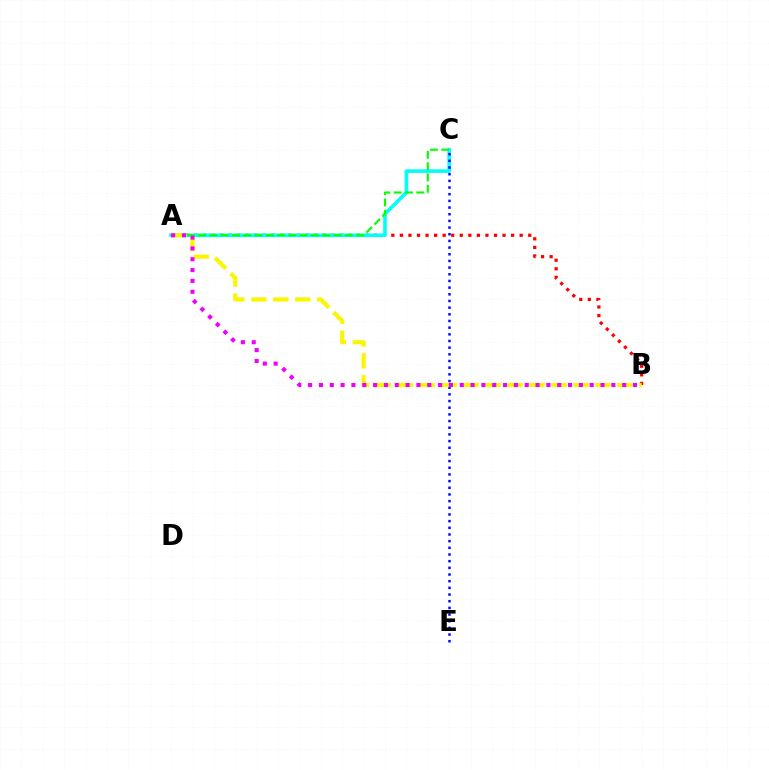{('A', 'B'): [{'color': '#ff0000', 'line_style': 'dotted', 'thickness': 2.32}, {'color': '#fcf500', 'line_style': 'dashed', 'thickness': 2.98}, {'color': '#ee00ff', 'line_style': 'dotted', 'thickness': 2.94}], ('A', 'C'): [{'color': '#00fff6', 'line_style': 'solid', 'thickness': 2.6}, {'color': '#08ff00', 'line_style': 'dashed', 'thickness': 1.53}], ('C', 'E'): [{'color': '#0010ff', 'line_style': 'dotted', 'thickness': 1.81}]}